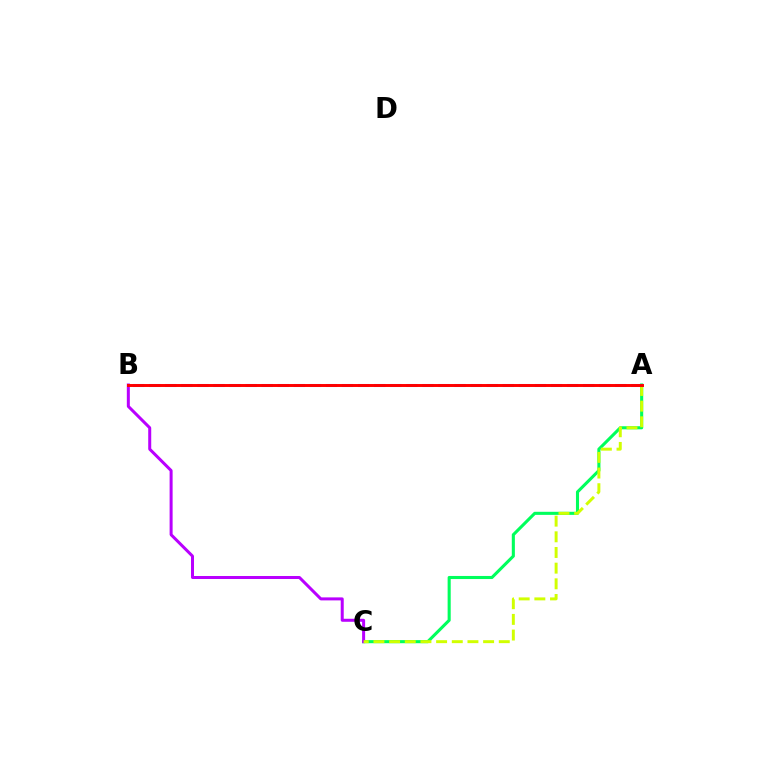{('A', 'C'): [{'color': '#00ff5c', 'line_style': 'solid', 'thickness': 2.22}, {'color': '#d1ff00', 'line_style': 'dashed', 'thickness': 2.13}], ('B', 'C'): [{'color': '#b900ff', 'line_style': 'solid', 'thickness': 2.17}], ('A', 'B'): [{'color': '#0074ff', 'line_style': 'dashed', 'thickness': 2.18}, {'color': '#ff0000', 'line_style': 'solid', 'thickness': 2.12}]}